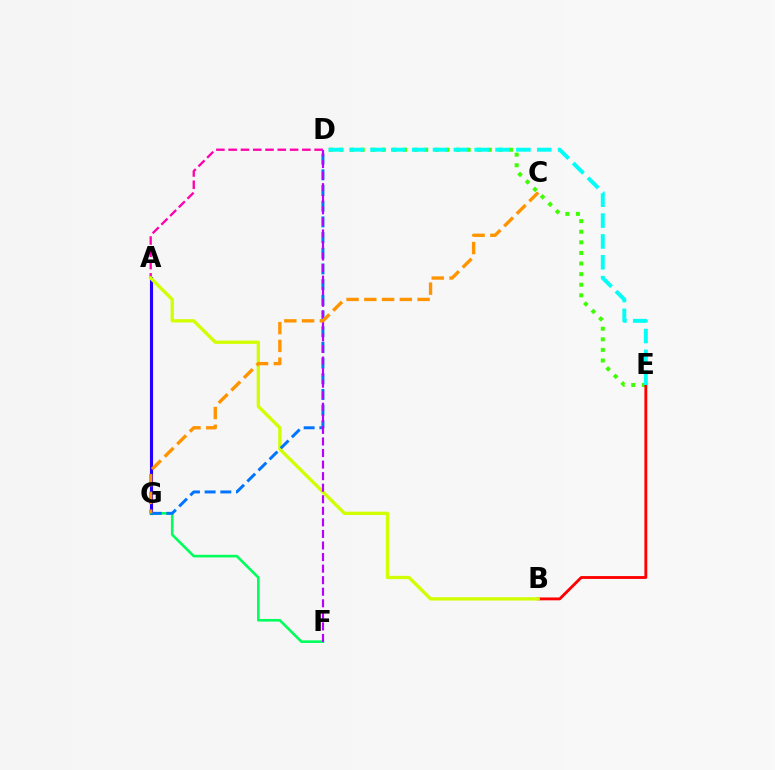{('D', 'E'): [{'color': '#3dff00', 'line_style': 'dotted', 'thickness': 2.88}, {'color': '#00fff6', 'line_style': 'dashed', 'thickness': 2.83}], ('A', 'G'): [{'color': '#2500ff', 'line_style': 'solid', 'thickness': 2.23}], ('B', 'E'): [{'color': '#ff0000', 'line_style': 'solid', 'thickness': 2.06}], ('A', 'D'): [{'color': '#ff00ac', 'line_style': 'dashed', 'thickness': 1.67}], ('F', 'G'): [{'color': '#00ff5c', 'line_style': 'solid', 'thickness': 1.88}], ('A', 'B'): [{'color': '#d1ff00', 'line_style': 'solid', 'thickness': 2.38}], ('D', 'G'): [{'color': '#0074ff', 'line_style': 'dashed', 'thickness': 2.13}], ('D', 'F'): [{'color': '#b900ff', 'line_style': 'dashed', 'thickness': 1.57}], ('C', 'G'): [{'color': '#ff9400', 'line_style': 'dashed', 'thickness': 2.41}]}